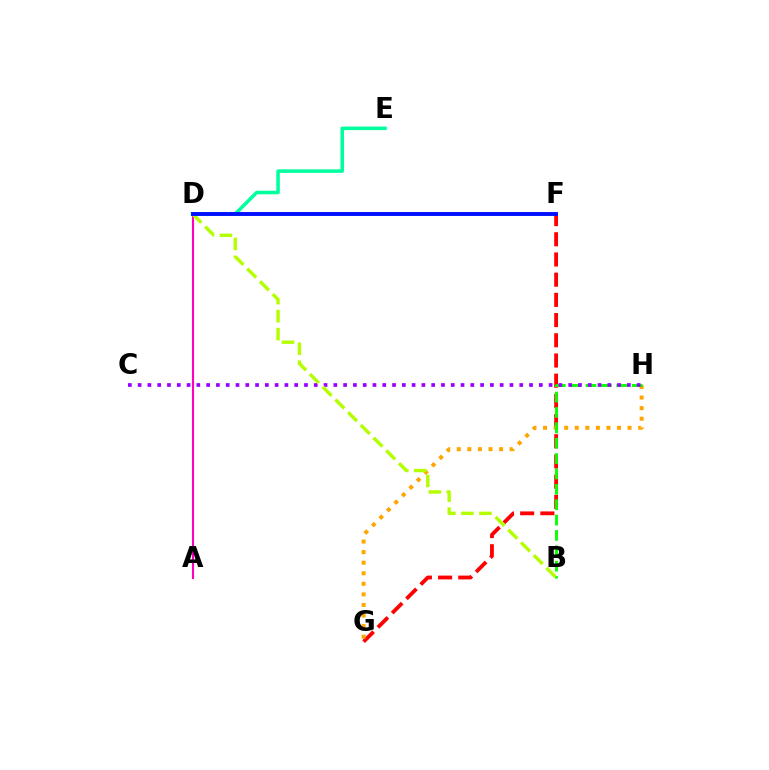{('D', 'F'): [{'color': '#00b5ff', 'line_style': 'dotted', 'thickness': 1.61}, {'color': '#0010ff', 'line_style': 'solid', 'thickness': 2.81}], ('F', 'G'): [{'color': '#ff0000', 'line_style': 'dashed', 'thickness': 2.74}], ('G', 'H'): [{'color': '#ffa500', 'line_style': 'dotted', 'thickness': 2.87}], ('B', 'H'): [{'color': '#08ff00', 'line_style': 'dashed', 'thickness': 2.09}], ('C', 'H'): [{'color': '#9b00ff', 'line_style': 'dotted', 'thickness': 2.66}], ('A', 'D'): [{'color': '#ff00bd', 'line_style': 'solid', 'thickness': 1.52}], ('B', 'D'): [{'color': '#b3ff00', 'line_style': 'dashed', 'thickness': 2.44}], ('D', 'E'): [{'color': '#00ff9d', 'line_style': 'solid', 'thickness': 2.54}]}